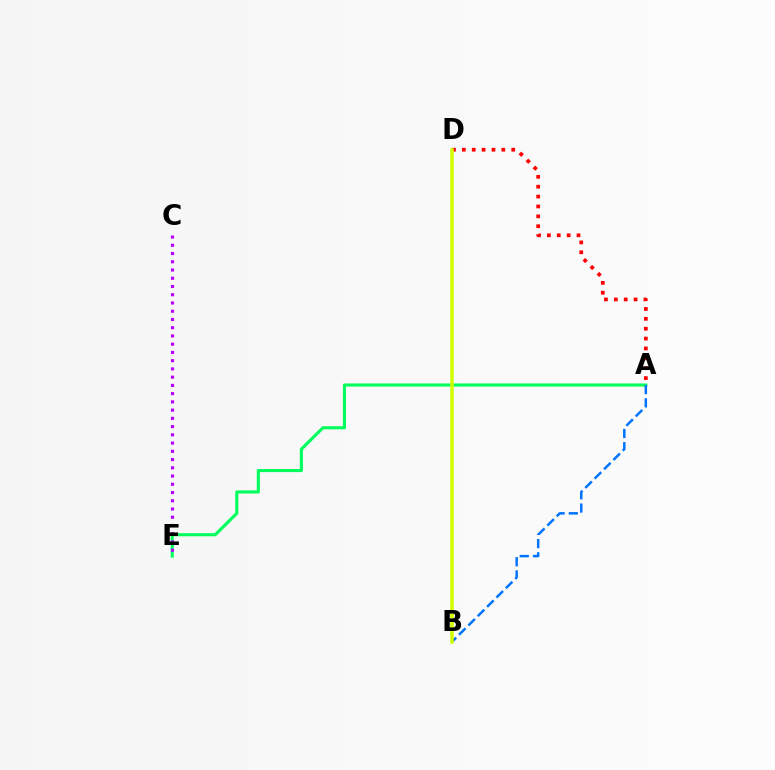{('A', 'E'): [{'color': '#00ff5c', 'line_style': 'solid', 'thickness': 2.23}], ('C', 'E'): [{'color': '#b900ff', 'line_style': 'dotted', 'thickness': 2.24}], ('A', 'B'): [{'color': '#0074ff', 'line_style': 'dashed', 'thickness': 1.79}], ('A', 'D'): [{'color': '#ff0000', 'line_style': 'dotted', 'thickness': 2.68}], ('B', 'D'): [{'color': '#d1ff00', 'line_style': 'solid', 'thickness': 2.52}]}